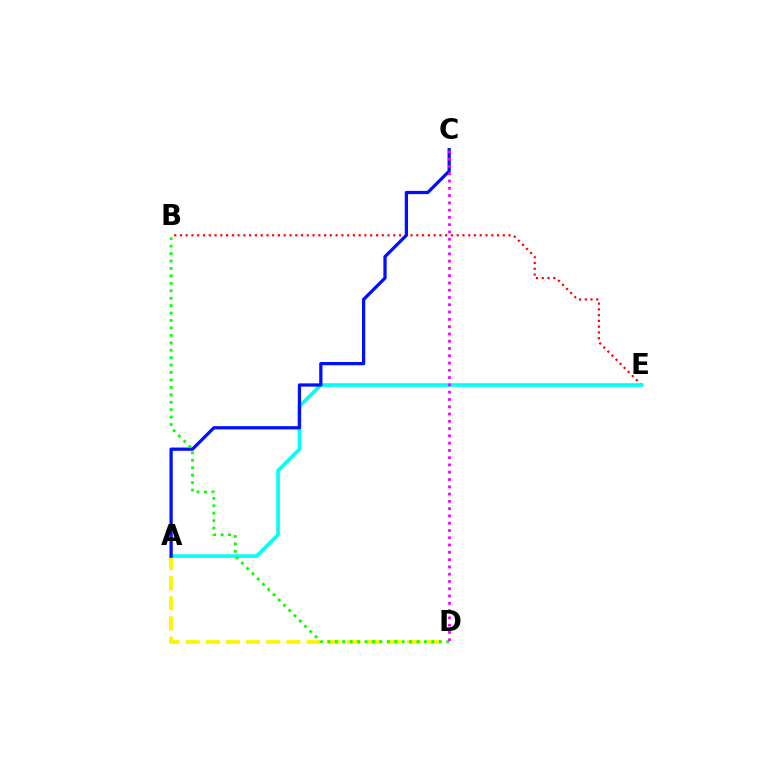{('A', 'D'): [{'color': '#fcf500', 'line_style': 'dashed', 'thickness': 2.73}], ('B', 'E'): [{'color': '#ff0000', 'line_style': 'dotted', 'thickness': 1.57}], ('A', 'E'): [{'color': '#00fff6', 'line_style': 'solid', 'thickness': 2.6}], ('A', 'C'): [{'color': '#0010ff', 'line_style': 'solid', 'thickness': 2.34}], ('B', 'D'): [{'color': '#08ff00', 'line_style': 'dotted', 'thickness': 2.02}], ('C', 'D'): [{'color': '#ee00ff', 'line_style': 'dotted', 'thickness': 1.98}]}